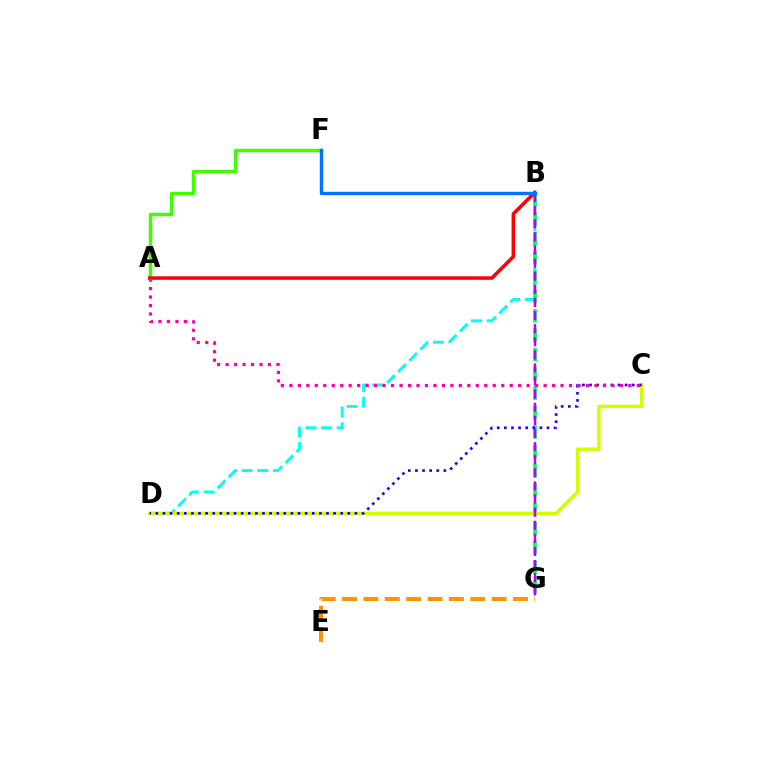{('B', 'D'): [{'color': '#00fff6', 'line_style': 'dashed', 'thickness': 2.13}], ('B', 'G'): [{'color': '#00ff5c', 'line_style': 'dashed', 'thickness': 2.63}, {'color': '#b900ff', 'line_style': 'dashed', 'thickness': 1.78}], ('A', 'F'): [{'color': '#3dff00', 'line_style': 'solid', 'thickness': 2.5}], ('C', 'D'): [{'color': '#d1ff00', 'line_style': 'solid', 'thickness': 2.46}, {'color': '#2500ff', 'line_style': 'dotted', 'thickness': 1.93}], ('E', 'G'): [{'color': '#ff9400', 'line_style': 'dashed', 'thickness': 2.9}], ('A', 'B'): [{'color': '#ff0000', 'line_style': 'solid', 'thickness': 2.54}], ('B', 'F'): [{'color': '#0074ff', 'line_style': 'solid', 'thickness': 2.45}], ('A', 'C'): [{'color': '#ff00ac', 'line_style': 'dotted', 'thickness': 2.3}]}